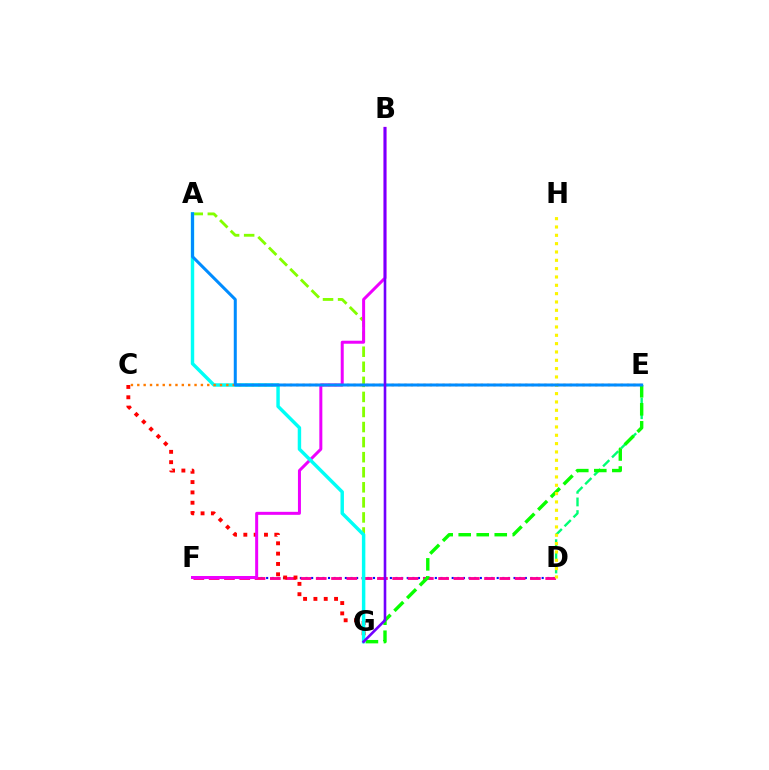{('D', 'F'): [{'color': '#0010ff', 'line_style': 'dotted', 'thickness': 1.53}, {'color': '#ff0094', 'line_style': 'dashed', 'thickness': 2.08}], ('C', 'G'): [{'color': '#ff0000', 'line_style': 'dotted', 'thickness': 2.81}], ('A', 'G'): [{'color': '#84ff00', 'line_style': 'dashed', 'thickness': 2.05}, {'color': '#00fff6', 'line_style': 'solid', 'thickness': 2.47}], ('D', 'E'): [{'color': '#00ff74', 'line_style': 'dashed', 'thickness': 1.72}], ('E', 'G'): [{'color': '#08ff00', 'line_style': 'dashed', 'thickness': 2.45}], ('B', 'F'): [{'color': '#ee00ff', 'line_style': 'solid', 'thickness': 2.16}], ('C', 'E'): [{'color': '#ff7c00', 'line_style': 'dotted', 'thickness': 1.73}], ('D', 'H'): [{'color': '#fcf500', 'line_style': 'dotted', 'thickness': 2.26}], ('A', 'E'): [{'color': '#008cff', 'line_style': 'solid', 'thickness': 2.17}], ('B', 'G'): [{'color': '#7200ff', 'line_style': 'solid', 'thickness': 1.88}]}